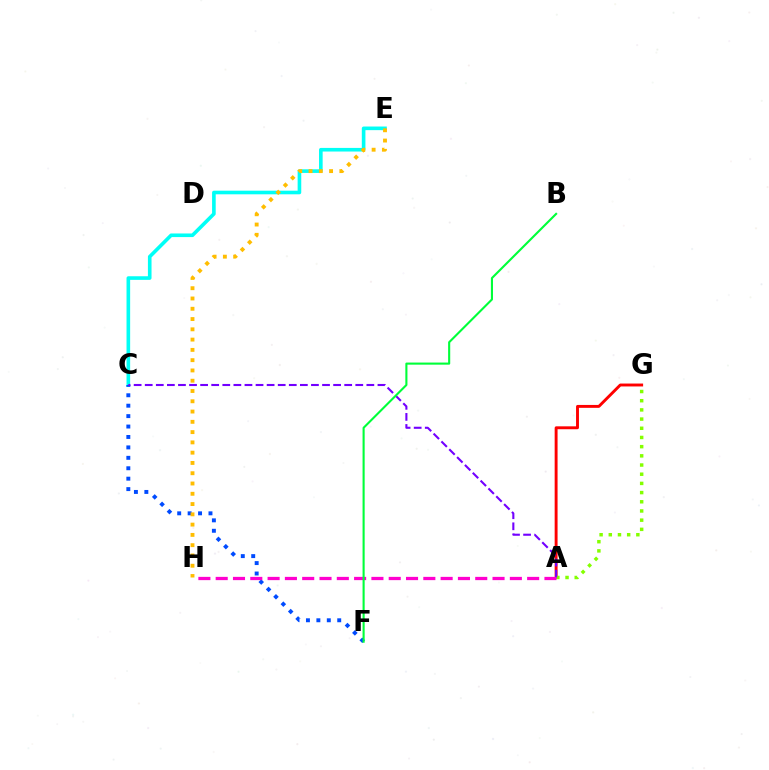{('A', 'G'): [{'color': '#ff0000', 'line_style': 'solid', 'thickness': 2.09}, {'color': '#84ff00', 'line_style': 'dotted', 'thickness': 2.5}], ('C', 'E'): [{'color': '#00fff6', 'line_style': 'solid', 'thickness': 2.61}], ('C', 'F'): [{'color': '#004bff', 'line_style': 'dotted', 'thickness': 2.83}], ('E', 'H'): [{'color': '#ffbd00', 'line_style': 'dotted', 'thickness': 2.79}], ('A', 'C'): [{'color': '#7200ff', 'line_style': 'dashed', 'thickness': 1.51}], ('A', 'H'): [{'color': '#ff00cf', 'line_style': 'dashed', 'thickness': 2.35}], ('B', 'F'): [{'color': '#00ff39', 'line_style': 'solid', 'thickness': 1.52}]}